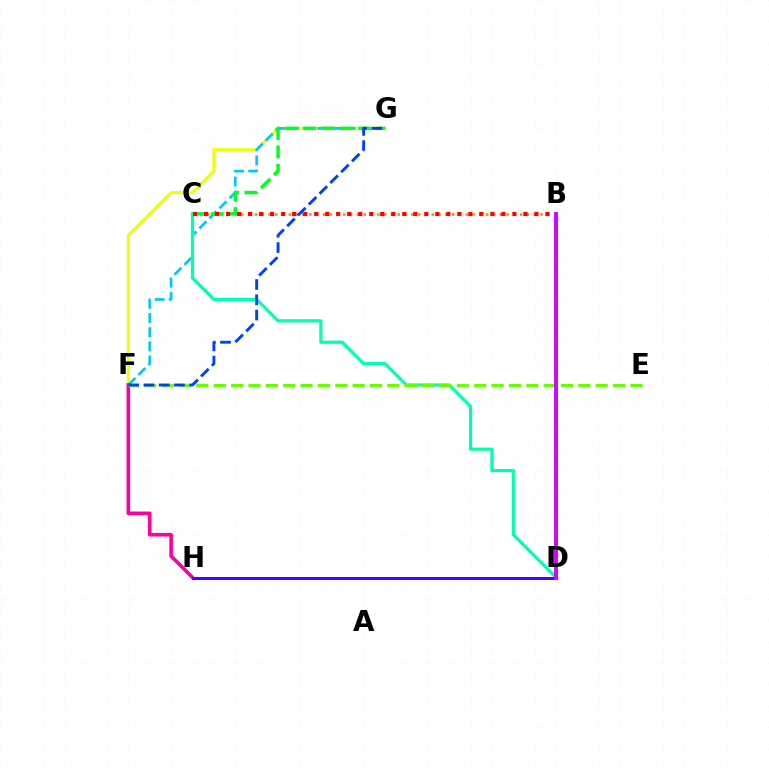{('F', 'G'): [{'color': '#eeff00', 'line_style': 'solid', 'thickness': 2.12}, {'color': '#00c7ff', 'line_style': 'dashed', 'thickness': 1.93}, {'color': '#003fff', 'line_style': 'dashed', 'thickness': 2.07}], ('B', 'C'): [{'color': '#ff8800', 'line_style': 'dotted', 'thickness': 1.85}, {'color': '#ff0000', 'line_style': 'dotted', 'thickness': 2.99}], ('C', 'D'): [{'color': '#00ffaf', 'line_style': 'solid', 'thickness': 2.31}], ('F', 'H'): [{'color': '#ff00a0', 'line_style': 'solid', 'thickness': 2.61}], ('E', 'F'): [{'color': '#66ff00', 'line_style': 'dashed', 'thickness': 2.36}], ('C', 'G'): [{'color': '#00ff27', 'line_style': 'dashed', 'thickness': 2.5}], ('D', 'H'): [{'color': '#4f00ff', 'line_style': 'solid', 'thickness': 2.18}], ('B', 'D'): [{'color': '#d600ff', 'line_style': 'solid', 'thickness': 2.8}]}